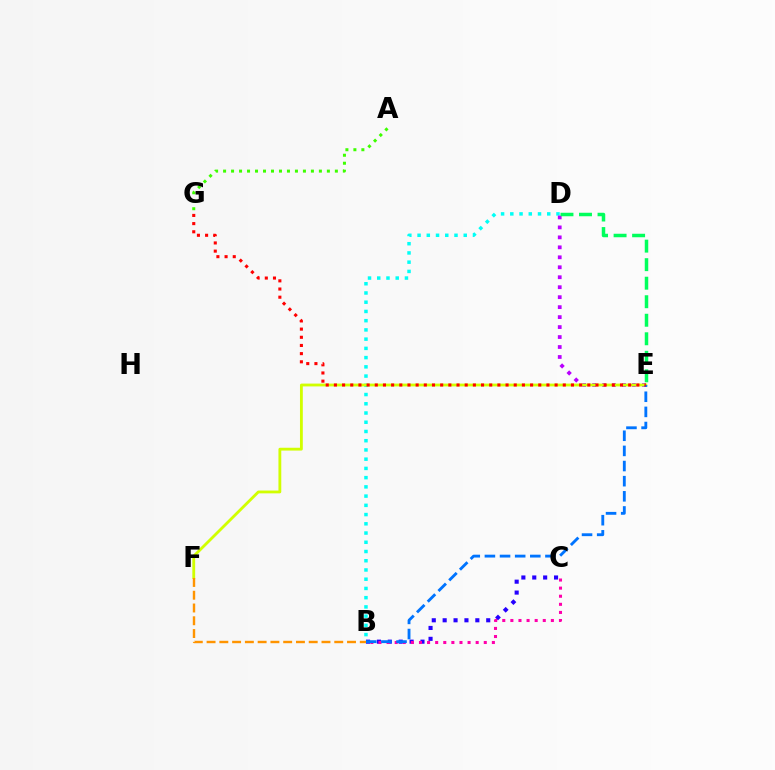{('B', 'C'): [{'color': '#2500ff', 'line_style': 'dotted', 'thickness': 2.96}, {'color': '#ff00ac', 'line_style': 'dotted', 'thickness': 2.2}], ('B', 'D'): [{'color': '#00fff6', 'line_style': 'dotted', 'thickness': 2.51}], ('D', 'E'): [{'color': '#b900ff', 'line_style': 'dotted', 'thickness': 2.71}, {'color': '#00ff5c', 'line_style': 'dashed', 'thickness': 2.52}], ('E', 'F'): [{'color': '#d1ff00', 'line_style': 'solid', 'thickness': 2.03}], ('B', 'E'): [{'color': '#0074ff', 'line_style': 'dashed', 'thickness': 2.06}], ('A', 'G'): [{'color': '#3dff00', 'line_style': 'dotted', 'thickness': 2.17}], ('E', 'G'): [{'color': '#ff0000', 'line_style': 'dotted', 'thickness': 2.22}], ('B', 'F'): [{'color': '#ff9400', 'line_style': 'dashed', 'thickness': 1.73}]}